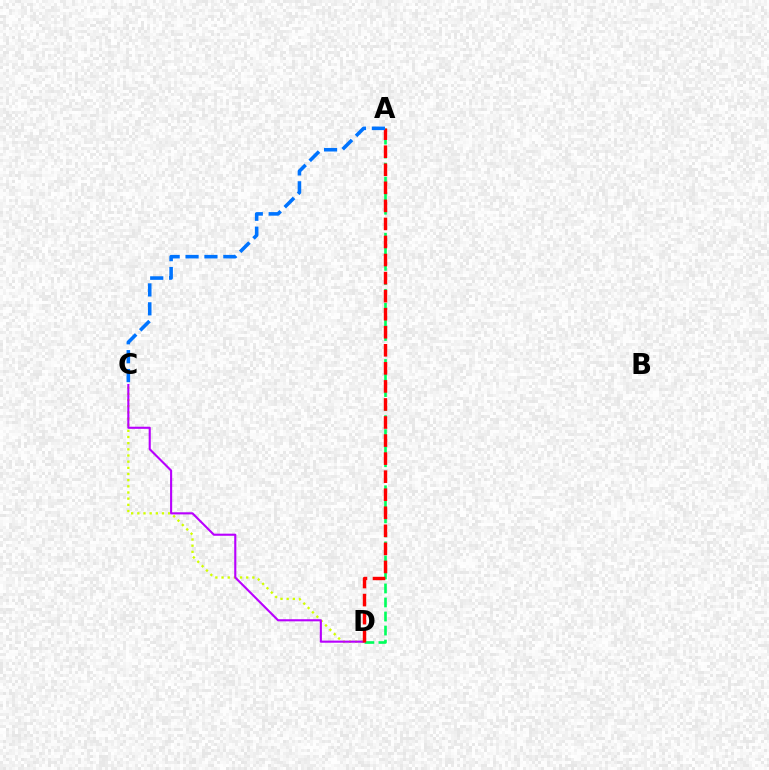{('C', 'D'): [{'color': '#d1ff00', 'line_style': 'dotted', 'thickness': 1.68}, {'color': '#b900ff', 'line_style': 'solid', 'thickness': 1.52}], ('A', 'D'): [{'color': '#00ff5c', 'line_style': 'dashed', 'thickness': 1.91}, {'color': '#ff0000', 'line_style': 'dashed', 'thickness': 2.45}], ('A', 'C'): [{'color': '#0074ff', 'line_style': 'dashed', 'thickness': 2.57}]}